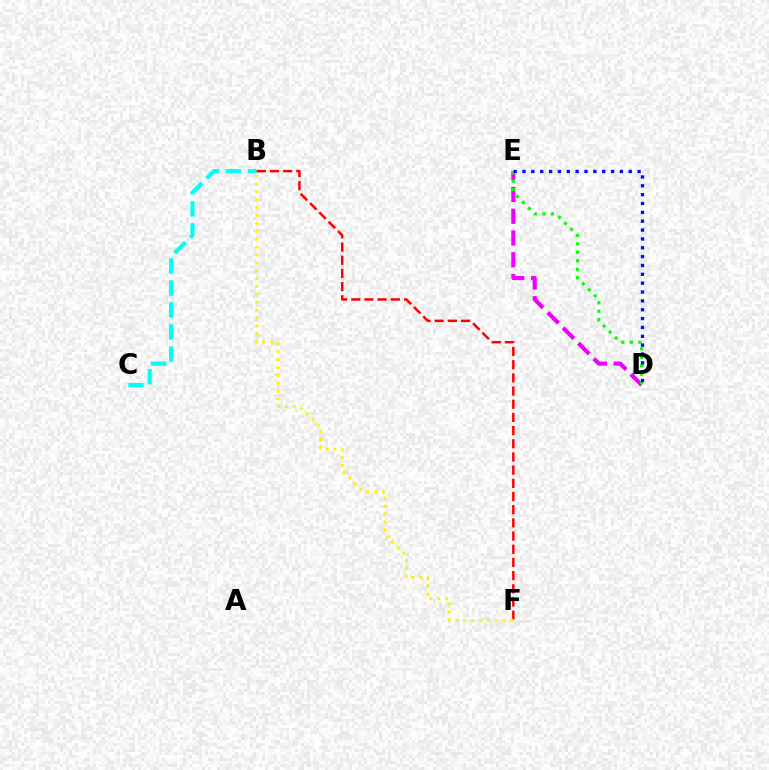{('D', 'E'): [{'color': '#ee00ff', 'line_style': 'dashed', 'thickness': 2.96}, {'color': '#08ff00', 'line_style': 'dotted', 'thickness': 2.3}, {'color': '#0010ff', 'line_style': 'dotted', 'thickness': 2.41}], ('B', 'C'): [{'color': '#00fff6', 'line_style': 'dashed', 'thickness': 2.99}], ('B', 'F'): [{'color': '#ff0000', 'line_style': 'dashed', 'thickness': 1.79}, {'color': '#fcf500', 'line_style': 'dotted', 'thickness': 2.14}]}